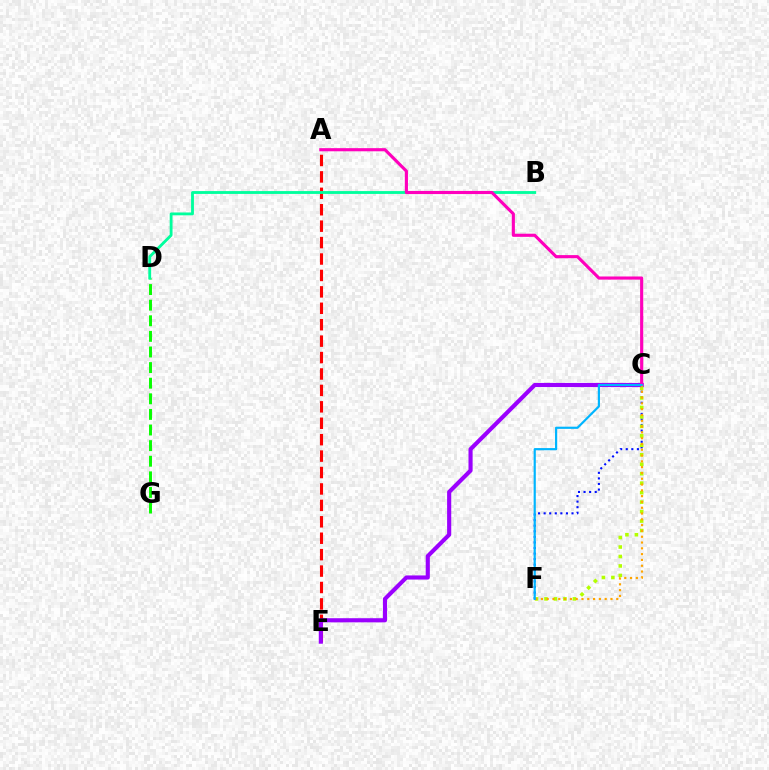{('C', 'F'): [{'color': '#0010ff', 'line_style': 'dotted', 'thickness': 1.51}, {'color': '#b3ff00', 'line_style': 'dotted', 'thickness': 2.57}, {'color': '#ffa500', 'line_style': 'dotted', 'thickness': 1.58}, {'color': '#00b5ff', 'line_style': 'solid', 'thickness': 1.57}], ('A', 'E'): [{'color': '#ff0000', 'line_style': 'dashed', 'thickness': 2.23}], ('D', 'G'): [{'color': '#08ff00', 'line_style': 'dashed', 'thickness': 2.12}], ('B', 'D'): [{'color': '#00ff9d', 'line_style': 'solid', 'thickness': 2.04}], ('C', 'E'): [{'color': '#9b00ff', 'line_style': 'solid', 'thickness': 2.97}], ('A', 'C'): [{'color': '#ff00bd', 'line_style': 'solid', 'thickness': 2.25}]}